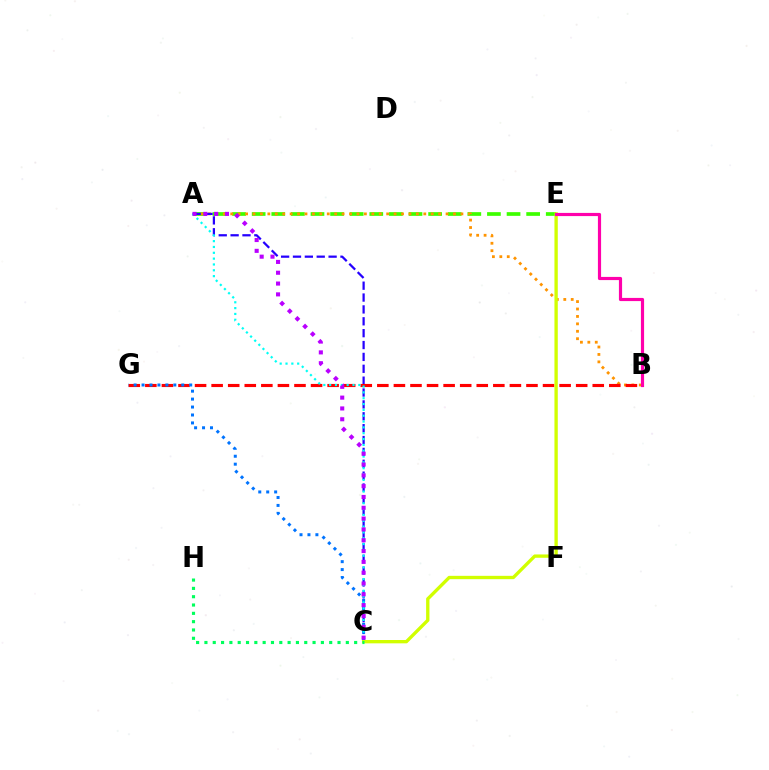{('A', 'E'): [{'color': '#3dff00', 'line_style': 'dashed', 'thickness': 2.66}], ('A', 'B'): [{'color': '#ff9400', 'line_style': 'dotted', 'thickness': 2.02}], ('A', 'C'): [{'color': '#2500ff', 'line_style': 'dashed', 'thickness': 1.61}, {'color': '#00fff6', 'line_style': 'dotted', 'thickness': 1.59}, {'color': '#b900ff', 'line_style': 'dotted', 'thickness': 2.94}], ('B', 'G'): [{'color': '#ff0000', 'line_style': 'dashed', 'thickness': 2.25}], ('C', 'G'): [{'color': '#0074ff', 'line_style': 'dotted', 'thickness': 2.16}], ('C', 'E'): [{'color': '#d1ff00', 'line_style': 'solid', 'thickness': 2.4}], ('C', 'H'): [{'color': '#00ff5c', 'line_style': 'dotted', 'thickness': 2.26}], ('B', 'E'): [{'color': '#ff00ac', 'line_style': 'solid', 'thickness': 2.28}]}